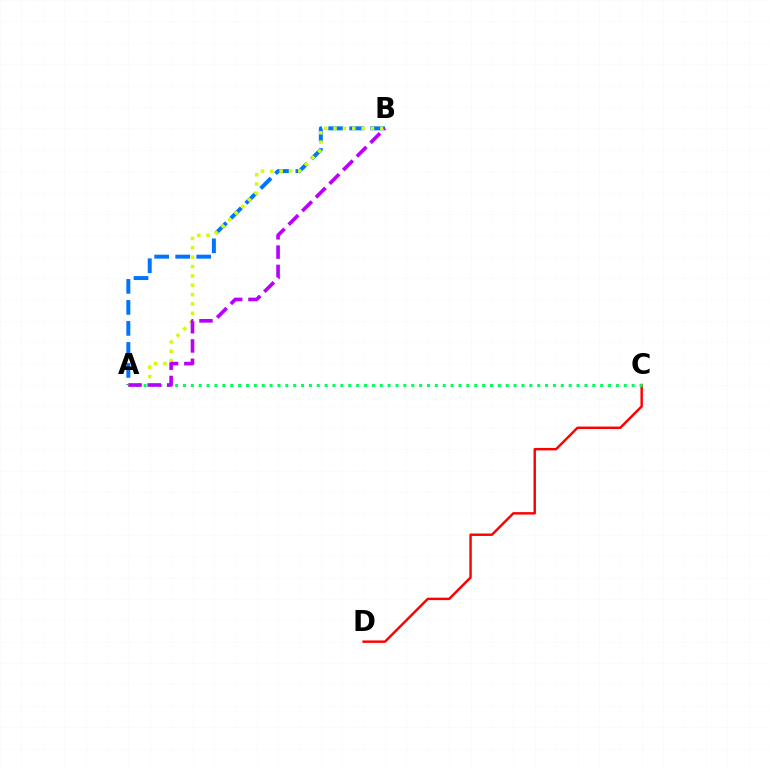{('A', 'B'): [{'color': '#0074ff', 'line_style': 'dashed', 'thickness': 2.85}, {'color': '#d1ff00', 'line_style': 'dotted', 'thickness': 2.54}, {'color': '#b900ff', 'line_style': 'dashed', 'thickness': 2.62}], ('C', 'D'): [{'color': '#ff0000', 'line_style': 'solid', 'thickness': 1.76}], ('A', 'C'): [{'color': '#00ff5c', 'line_style': 'dotted', 'thickness': 2.14}]}